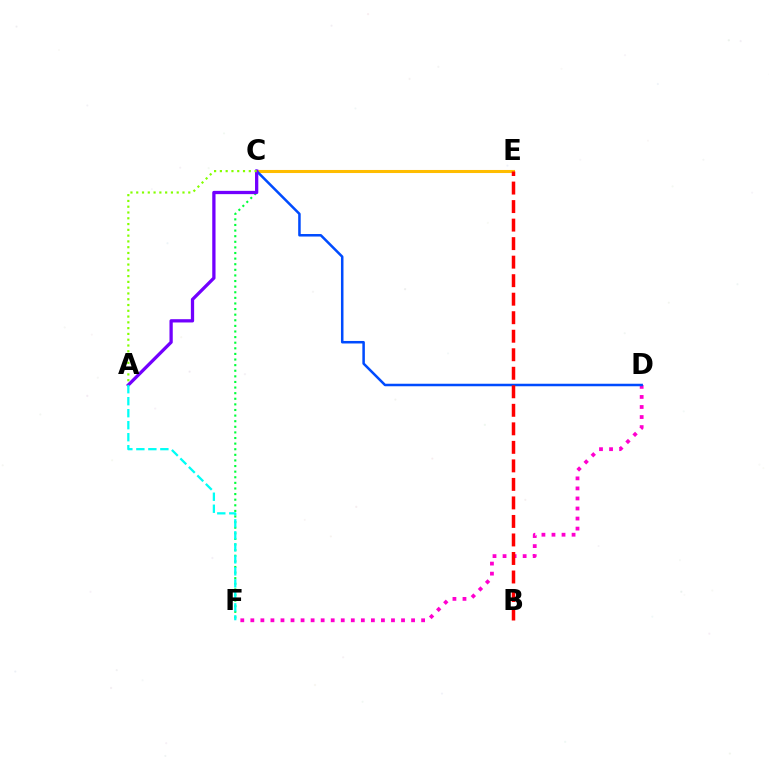{('C', 'F'): [{'color': '#00ff39', 'line_style': 'dotted', 'thickness': 1.52}], ('C', 'E'): [{'color': '#ffbd00', 'line_style': 'solid', 'thickness': 2.21}], ('D', 'F'): [{'color': '#ff00cf', 'line_style': 'dotted', 'thickness': 2.73}], ('C', 'D'): [{'color': '#004bff', 'line_style': 'solid', 'thickness': 1.81}], ('A', 'C'): [{'color': '#7200ff', 'line_style': 'solid', 'thickness': 2.36}, {'color': '#84ff00', 'line_style': 'dotted', 'thickness': 1.57}], ('A', 'F'): [{'color': '#00fff6', 'line_style': 'dashed', 'thickness': 1.63}], ('B', 'E'): [{'color': '#ff0000', 'line_style': 'dashed', 'thickness': 2.52}]}